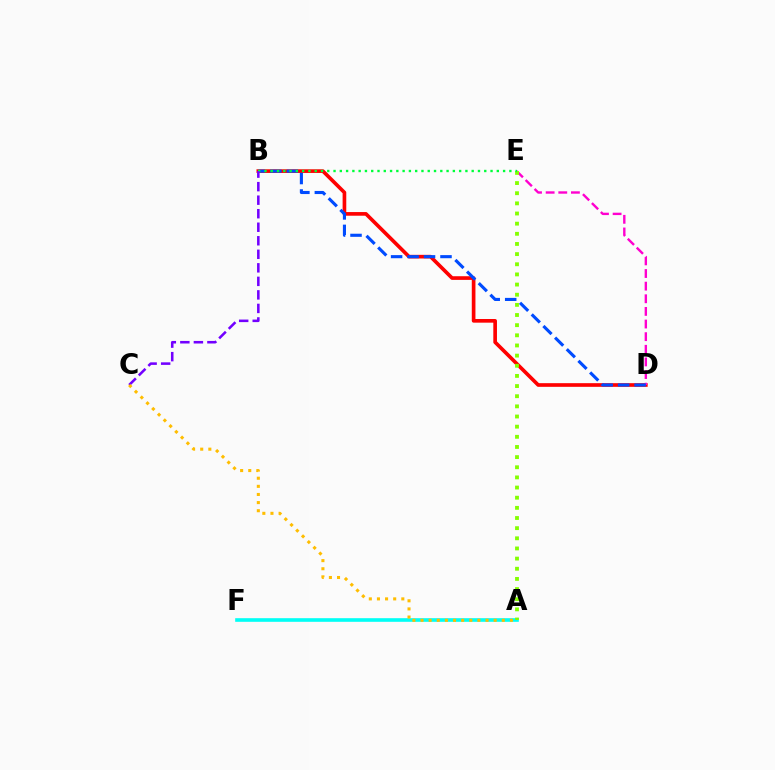{('B', 'D'): [{'color': '#ff0000', 'line_style': 'solid', 'thickness': 2.64}, {'color': '#004bff', 'line_style': 'dashed', 'thickness': 2.24}], ('D', 'E'): [{'color': '#ff00cf', 'line_style': 'dashed', 'thickness': 1.72}], ('A', 'F'): [{'color': '#00fff6', 'line_style': 'solid', 'thickness': 2.61}], ('A', 'E'): [{'color': '#84ff00', 'line_style': 'dotted', 'thickness': 2.76}], ('B', 'E'): [{'color': '#00ff39', 'line_style': 'dotted', 'thickness': 1.71}], ('B', 'C'): [{'color': '#7200ff', 'line_style': 'dashed', 'thickness': 1.84}], ('A', 'C'): [{'color': '#ffbd00', 'line_style': 'dotted', 'thickness': 2.21}]}